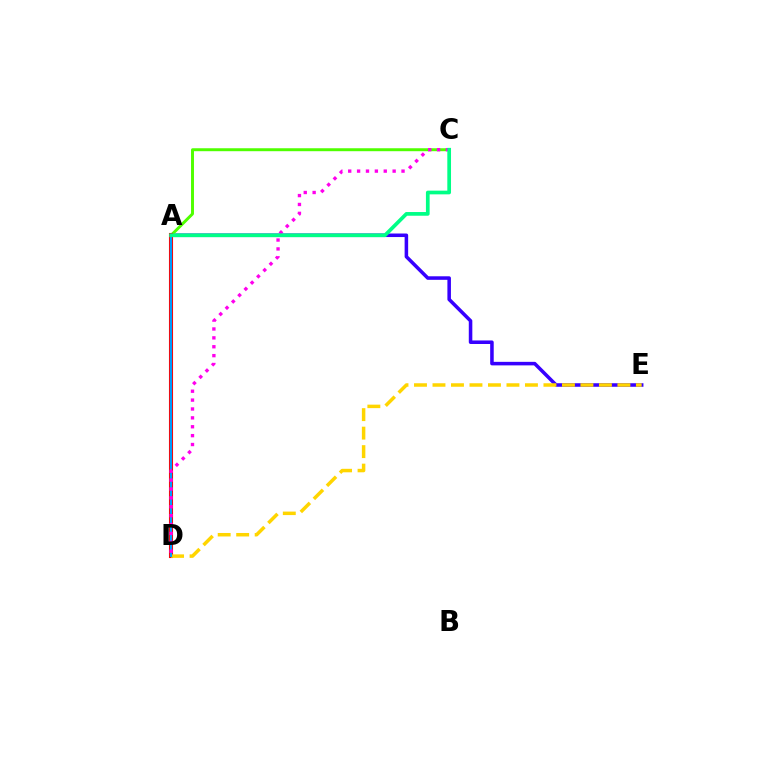{('A', 'E'): [{'color': '#3700ff', 'line_style': 'solid', 'thickness': 2.55}], ('A', 'C'): [{'color': '#4fff00', 'line_style': 'solid', 'thickness': 2.12}, {'color': '#00ff86', 'line_style': 'solid', 'thickness': 2.67}], ('A', 'D'): [{'color': '#ff0000', 'line_style': 'solid', 'thickness': 2.94}, {'color': '#009eff', 'line_style': 'solid', 'thickness': 1.56}], ('D', 'E'): [{'color': '#ffd500', 'line_style': 'dashed', 'thickness': 2.51}], ('C', 'D'): [{'color': '#ff00ed', 'line_style': 'dotted', 'thickness': 2.41}]}